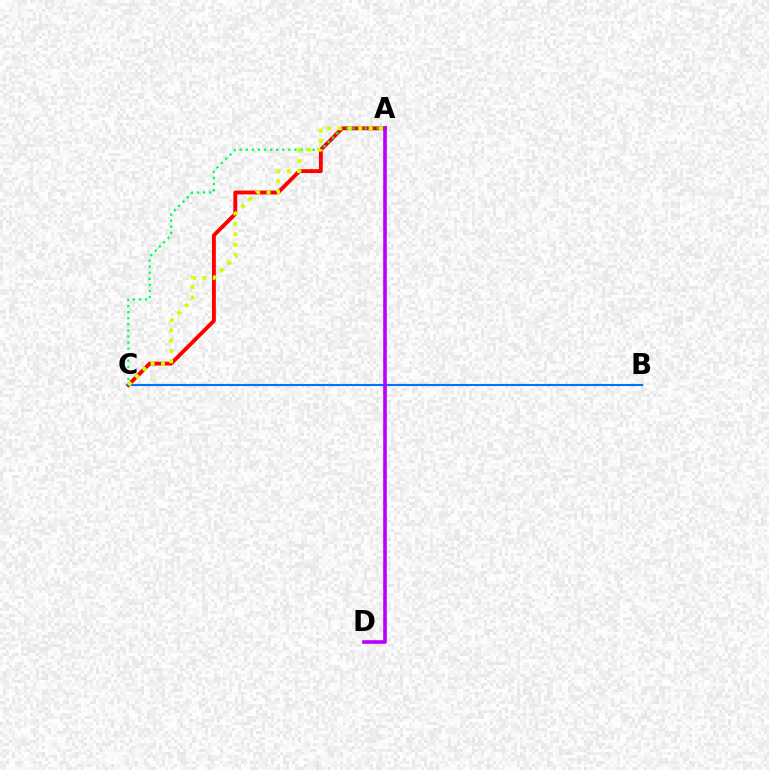{('A', 'C'): [{'color': '#ff0000', 'line_style': 'solid', 'thickness': 2.78}, {'color': '#00ff5c', 'line_style': 'dotted', 'thickness': 1.65}, {'color': '#d1ff00', 'line_style': 'dotted', 'thickness': 2.82}], ('B', 'C'): [{'color': '#0074ff', 'line_style': 'solid', 'thickness': 1.52}], ('A', 'D'): [{'color': '#b900ff', 'line_style': 'solid', 'thickness': 2.6}]}